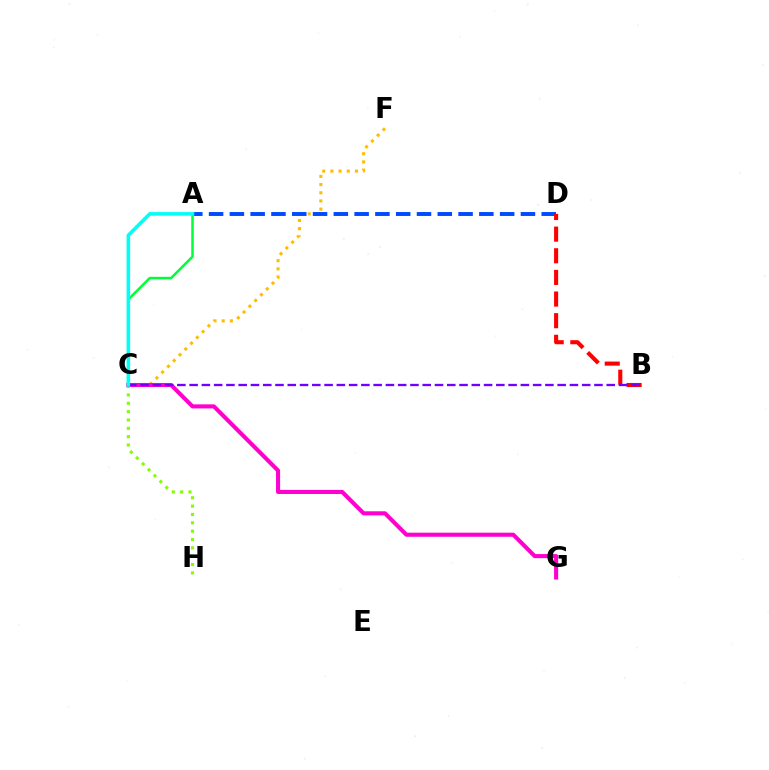{('C', 'H'): [{'color': '#84ff00', 'line_style': 'dotted', 'thickness': 2.27}], ('C', 'F'): [{'color': '#ffbd00', 'line_style': 'dotted', 'thickness': 2.22}], ('A', 'D'): [{'color': '#004bff', 'line_style': 'dashed', 'thickness': 2.82}], ('C', 'G'): [{'color': '#ff00cf', 'line_style': 'solid', 'thickness': 2.94}], ('B', 'D'): [{'color': '#ff0000', 'line_style': 'dashed', 'thickness': 2.94}], ('B', 'C'): [{'color': '#7200ff', 'line_style': 'dashed', 'thickness': 1.67}], ('A', 'C'): [{'color': '#00ff39', 'line_style': 'solid', 'thickness': 1.81}, {'color': '#00fff6', 'line_style': 'solid', 'thickness': 2.57}]}